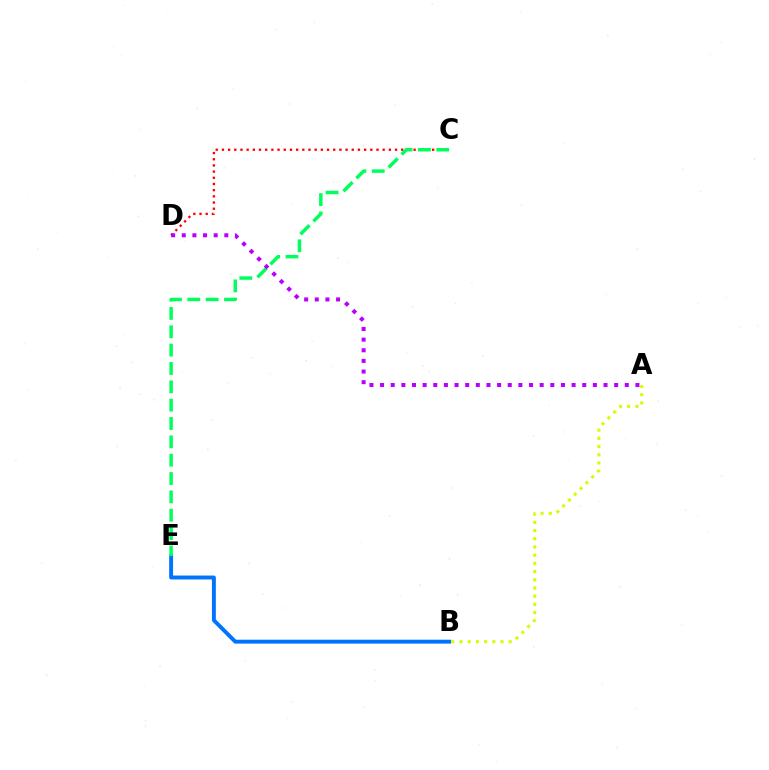{('B', 'E'): [{'color': '#0074ff', 'line_style': 'solid', 'thickness': 2.82}], ('C', 'D'): [{'color': '#ff0000', 'line_style': 'dotted', 'thickness': 1.68}], ('C', 'E'): [{'color': '#00ff5c', 'line_style': 'dashed', 'thickness': 2.49}], ('A', 'B'): [{'color': '#d1ff00', 'line_style': 'dotted', 'thickness': 2.23}], ('A', 'D'): [{'color': '#b900ff', 'line_style': 'dotted', 'thickness': 2.89}]}